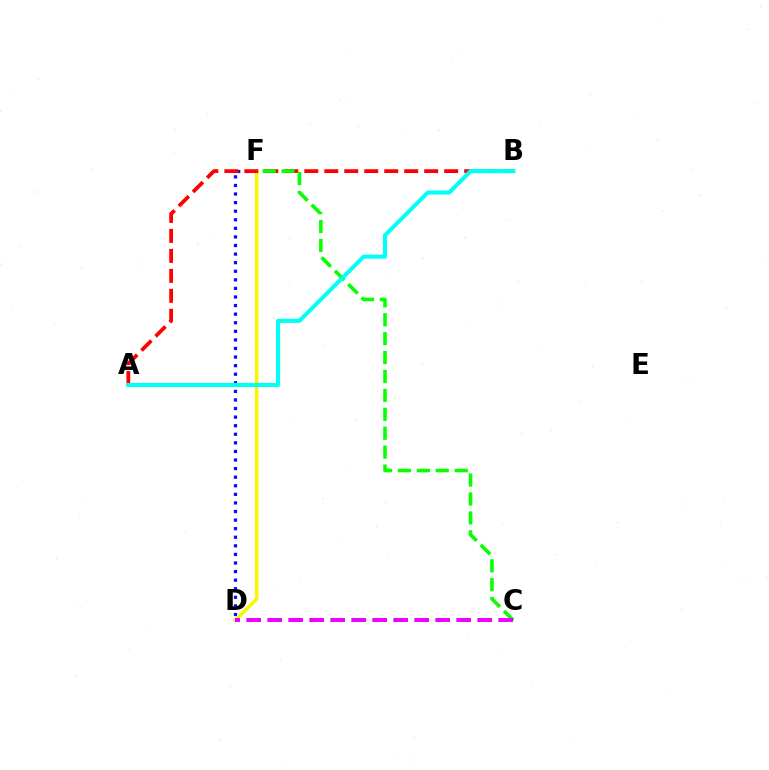{('D', 'F'): [{'color': '#0010ff', 'line_style': 'dotted', 'thickness': 2.33}, {'color': '#fcf500', 'line_style': 'solid', 'thickness': 2.52}], ('A', 'B'): [{'color': '#ff0000', 'line_style': 'dashed', 'thickness': 2.71}, {'color': '#00fff6', 'line_style': 'solid', 'thickness': 2.93}], ('C', 'F'): [{'color': '#08ff00', 'line_style': 'dashed', 'thickness': 2.57}], ('C', 'D'): [{'color': '#ee00ff', 'line_style': 'dashed', 'thickness': 2.85}]}